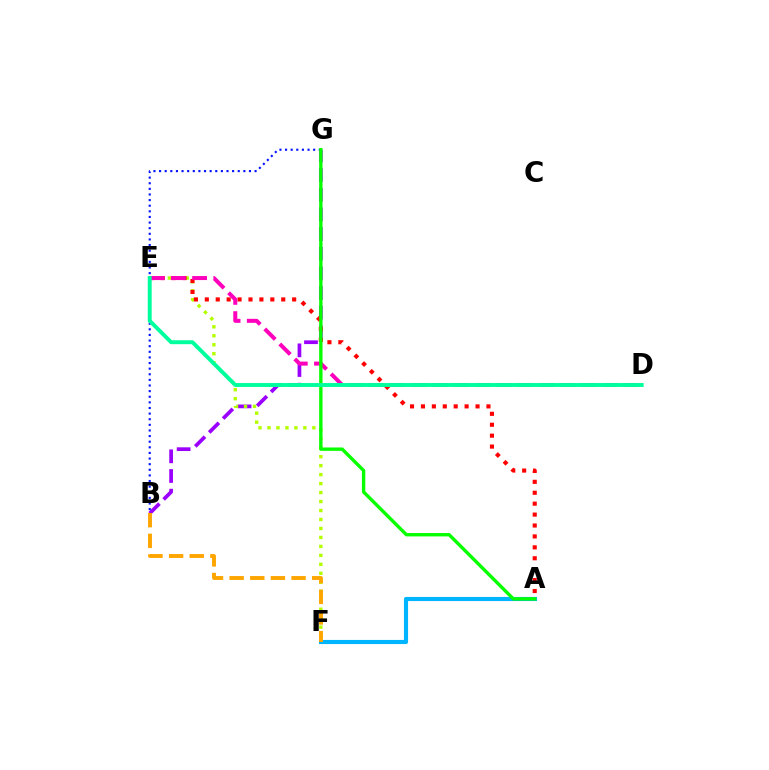{('B', 'G'): [{'color': '#9b00ff', 'line_style': 'dashed', 'thickness': 2.67}, {'color': '#0010ff', 'line_style': 'dotted', 'thickness': 1.53}], ('E', 'F'): [{'color': '#b3ff00', 'line_style': 'dotted', 'thickness': 2.44}], ('A', 'F'): [{'color': '#00b5ff', 'line_style': 'solid', 'thickness': 2.97}], ('A', 'E'): [{'color': '#ff0000', 'line_style': 'dotted', 'thickness': 2.97}], ('D', 'E'): [{'color': '#ff00bd', 'line_style': 'dashed', 'thickness': 2.88}, {'color': '#00ff9d', 'line_style': 'solid', 'thickness': 2.82}], ('A', 'G'): [{'color': '#08ff00', 'line_style': 'solid', 'thickness': 2.43}], ('B', 'F'): [{'color': '#ffa500', 'line_style': 'dashed', 'thickness': 2.8}]}